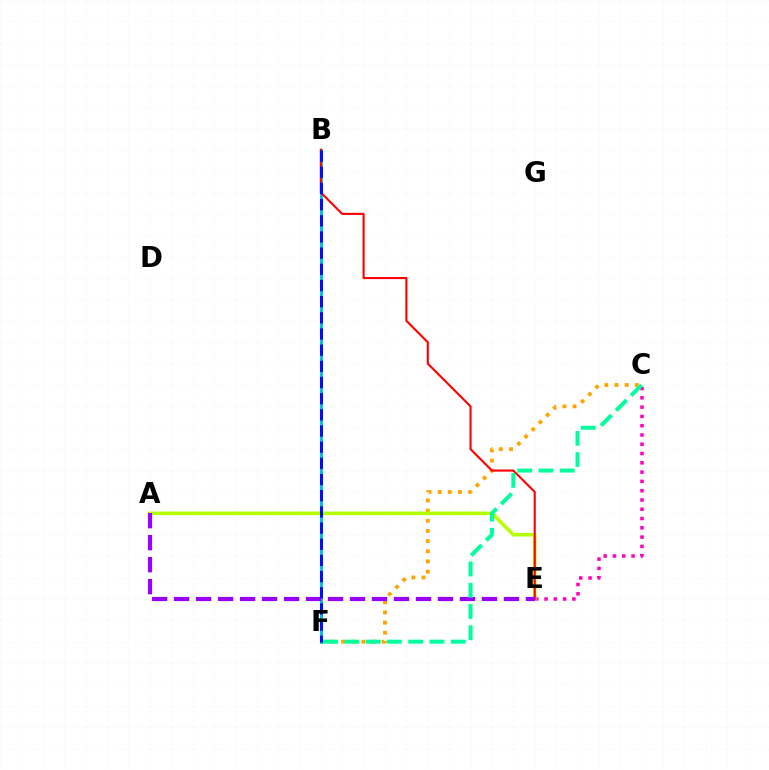{('B', 'F'): [{'color': '#08ff00', 'line_style': 'solid', 'thickness': 1.94}, {'color': '#00b5ff', 'line_style': 'solid', 'thickness': 1.84}, {'color': '#0010ff', 'line_style': 'dashed', 'thickness': 2.2}], ('C', 'F'): [{'color': '#ffa500', 'line_style': 'dotted', 'thickness': 2.76}, {'color': '#00ff9d', 'line_style': 'dashed', 'thickness': 2.89}], ('C', 'E'): [{'color': '#ff00bd', 'line_style': 'dotted', 'thickness': 2.52}], ('A', 'E'): [{'color': '#b3ff00', 'line_style': 'solid', 'thickness': 2.56}, {'color': '#9b00ff', 'line_style': 'dashed', 'thickness': 2.99}], ('B', 'E'): [{'color': '#ff0000', 'line_style': 'solid', 'thickness': 1.52}]}